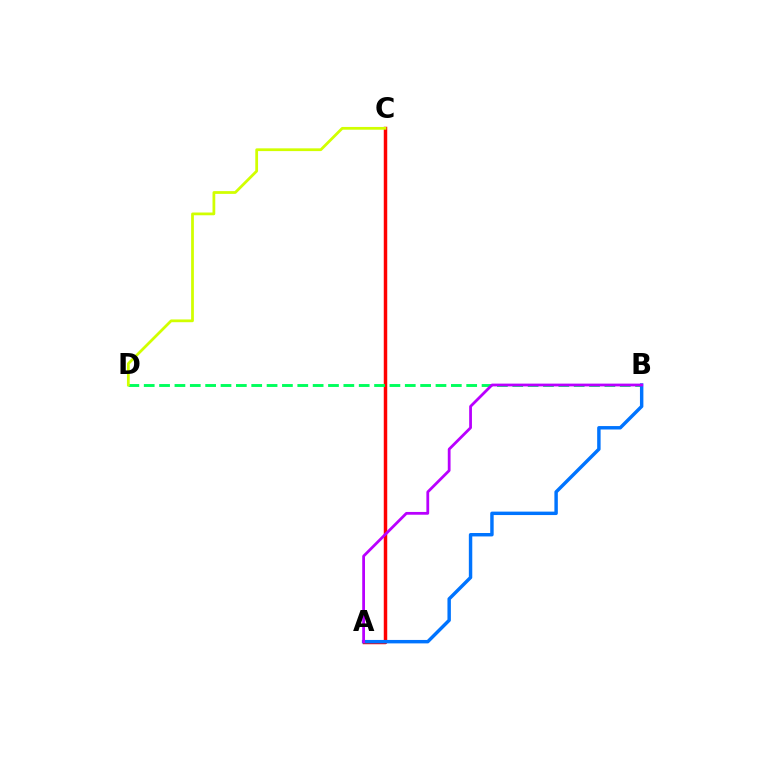{('A', 'C'): [{'color': '#ff0000', 'line_style': 'solid', 'thickness': 2.5}], ('B', 'D'): [{'color': '#00ff5c', 'line_style': 'dashed', 'thickness': 2.09}], ('A', 'B'): [{'color': '#0074ff', 'line_style': 'solid', 'thickness': 2.47}, {'color': '#b900ff', 'line_style': 'solid', 'thickness': 2.0}], ('C', 'D'): [{'color': '#d1ff00', 'line_style': 'solid', 'thickness': 1.99}]}